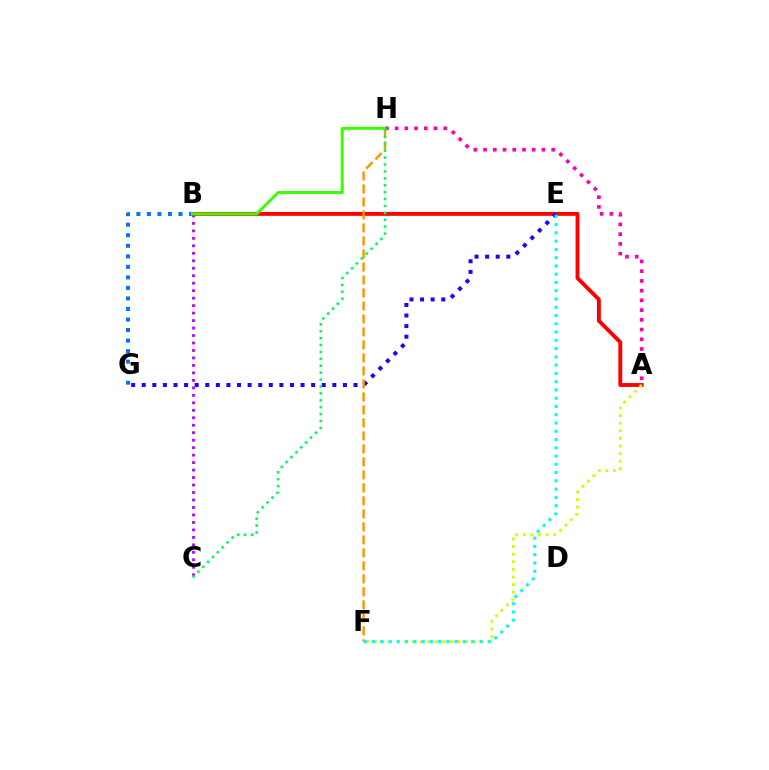{('B', 'C'): [{'color': '#b900ff', 'line_style': 'dotted', 'thickness': 2.03}], ('A', 'B'): [{'color': '#ff0000', 'line_style': 'solid', 'thickness': 2.8}], ('A', 'F'): [{'color': '#d1ff00', 'line_style': 'dotted', 'thickness': 2.07}], ('E', 'G'): [{'color': '#2500ff', 'line_style': 'dotted', 'thickness': 2.88}], ('B', 'G'): [{'color': '#0074ff', 'line_style': 'dotted', 'thickness': 2.86}], ('F', 'H'): [{'color': '#ff9400', 'line_style': 'dashed', 'thickness': 1.77}], ('E', 'F'): [{'color': '#00fff6', 'line_style': 'dotted', 'thickness': 2.25}], ('A', 'H'): [{'color': '#ff00ac', 'line_style': 'dotted', 'thickness': 2.64}], ('B', 'H'): [{'color': '#3dff00', 'line_style': 'solid', 'thickness': 2.17}], ('C', 'H'): [{'color': '#00ff5c', 'line_style': 'dotted', 'thickness': 1.88}]}